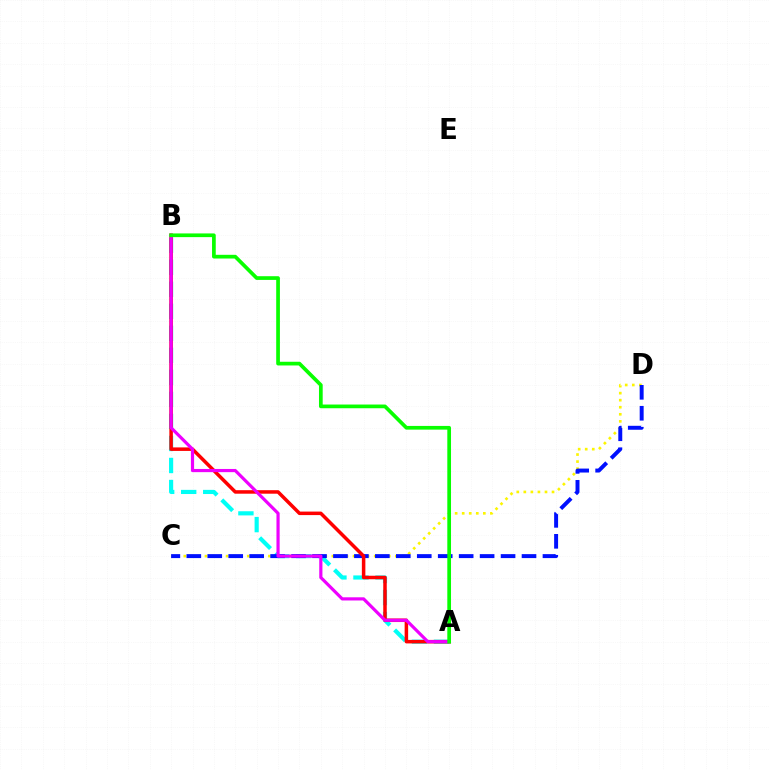{('C', 'D'): [{'color': '#fcf500', 'line_style': 'dotted', 'thickness': 1.92}, {'color': '#0010ff', 'line_style': 'dashed', 'thickness': 2.85}], ('A', 'B'): [{'color': '#00fff6', 'line_style': 'dashed', 'thickness': 2.99}, {'color': '#ff0000', 'line_style': 'solid', 'thickness': 2.53}, {'color': '#ee00ff', 'line_style': 'solid', 'thickness': 2.29}, {'color': '#08ff00', 'line_style': 'solid', 'thickness': 2.67}]}